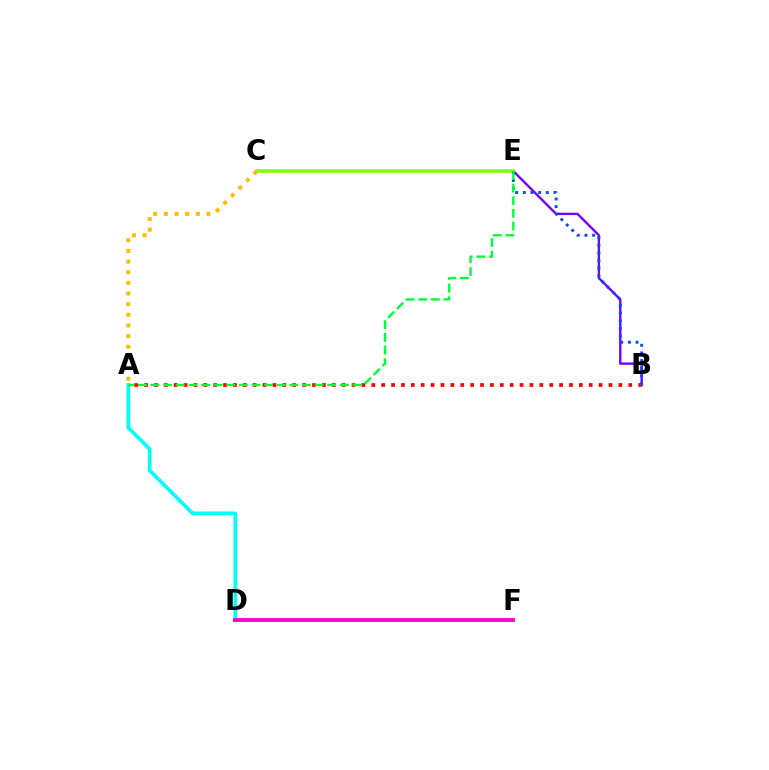{('A', 'D'): [{'color': '#00fff6', 'line_style': 'solid', 'thickness': 2.65}], ('B', 'E'): [{'color': '#7200ff', 'line_style': 'solid', 'thickness': 1.72}, {'color': '#004bff', 'line_style': 'dotted', 'thickness': 2.08}], ('A', 'B'): [{'color': '#ff0000', 'line_style': 'dotted', 'thickness': 2.69}], ('C', 'E'): [{'color': '#84ff00', 'line_style': 'solid', 'thickness': 2.58}], ('A', 'E'): [{'color': '#00ff39', 'line_style': 'dashed', 'thickness': 1.71}], ('D', 'F'): [{'color': '#ff00cf', 'line_style': 'solid', 'thickness': 2.76}], ('A', 'C'): [{'color': '#ffbd00', 'line_style': 'dotted', 'thickness': 2.89}]}